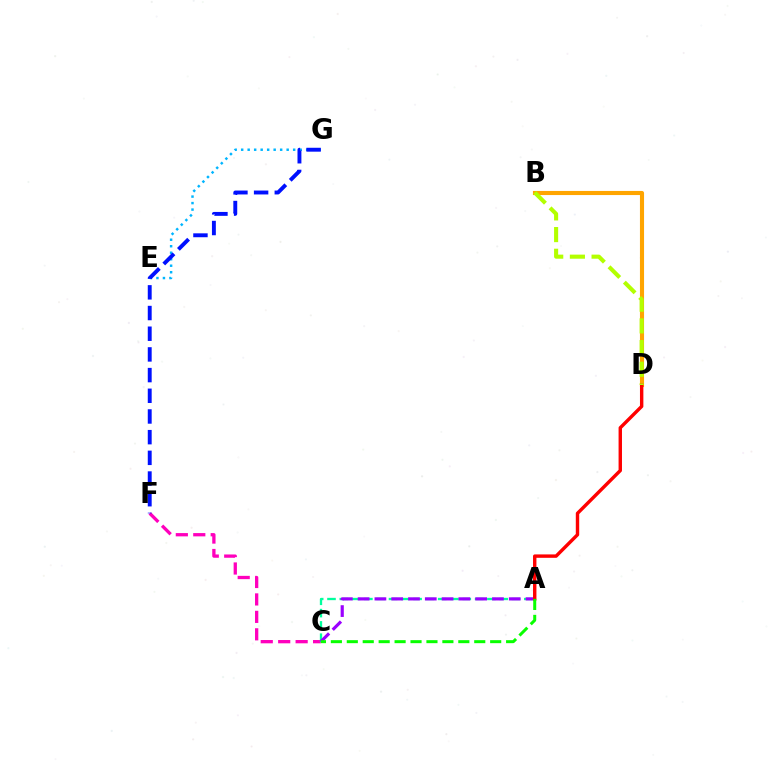{('B', 'D'): [{'color': '#ffa500', 'line_style': 'solid', 'thickness': 2.96}, {'color': '#b3ff00', 'line_style': 'dashed', 'thickness': 2.95}], ('C', 'F'): [{'color': '#ff00bd', 'line_style': 'dashed', 'thickness': 2.37}], ('A', 'C'): [{'color': '#00ff9d', 'line_style': 'dashed', 'thickness': 1.67}, {'color': '#9b00ff', 'line_style': 'dashed', 'thickness': 2.28}, {'color': '#08ff00', 'line_style': 'dashed', 'thickness': 2.16}], ('A', 'D'): [{'color': '#ff0000', 'line_style': 'solid', 'thickness': 2.45}], ('E', 'G'): [{'color': '#00b5ff', 'line_style': 'dotted', 'thickness': 1.77}], ('F', 'G'): [{'color': '#0010ff', 'line_style': 'dashed', 'thickness': 2.81}]}